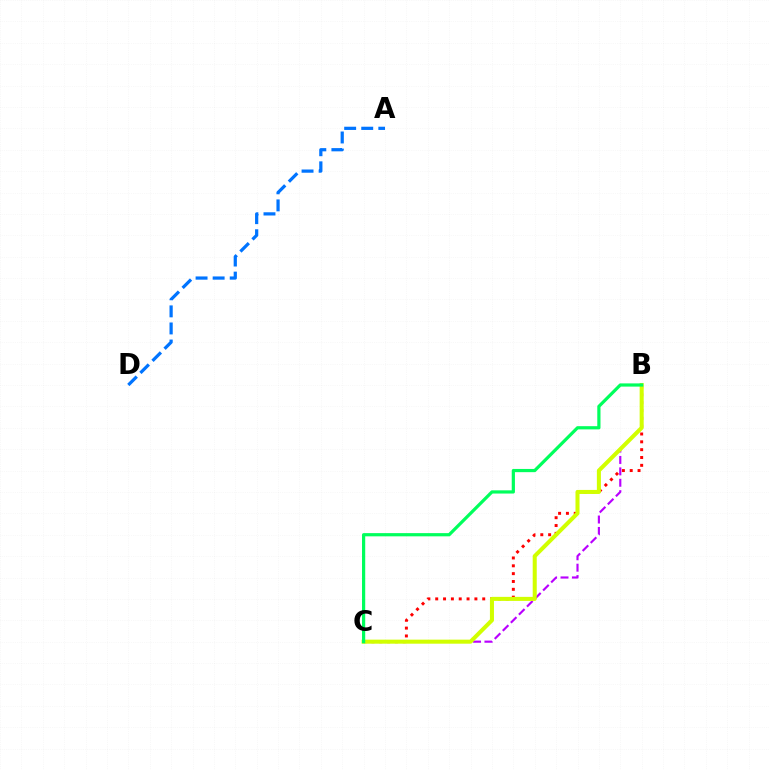{('A', 'D'): [{'color': '#0074ff', 'line_style': 'dashed', 'thickness': 2.32}], ('B', 'C'): [{'color': '#ff0000', 'line_style': 'dotted', 'thickness': 2.13}, {'color': '#b900ff', 'line_style': 'dashed', 'thickness': 1.55}, {'color': '#d1ff00', 'line_style': 'solid', 'thickness': 2.91}, {'color': '#00ff5c', 'line_style': 'solid', 'thickness': 2.31}]}